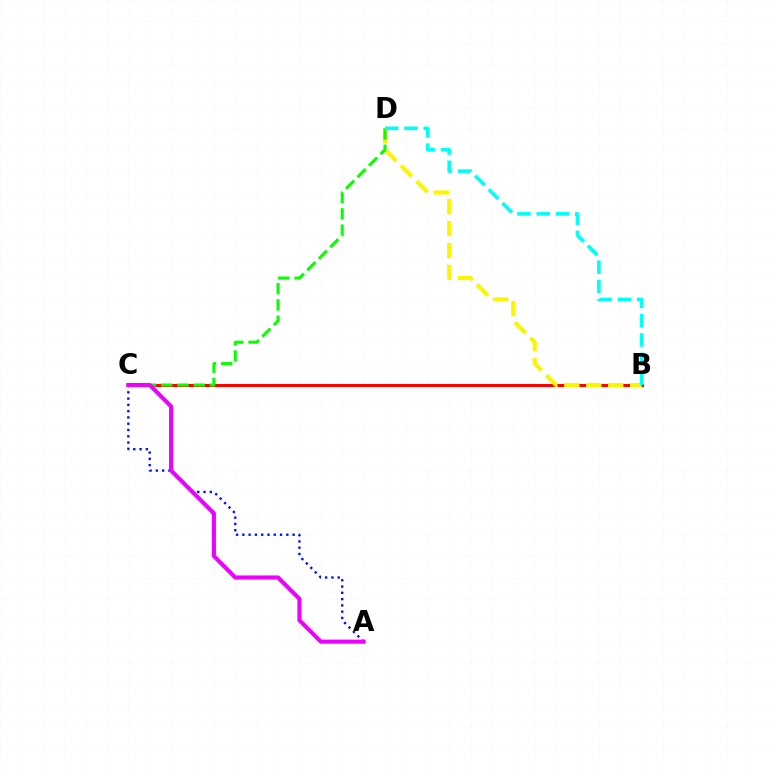{('B', 'C'): [{'color': '#ff0000', 'line_style': 'solid', 'thickness': 2.14}], ('B', 'D'): [{'color': '#fcf500', 'line_style': 'dashed', 'thickness': 2.98}, {'color': '#00fff6', 'line_style': 'dashed', 'thickness': 2.62}], ('C', 'D'): [{'color': '#08ff00', 'line_style': 'dashed', 'thickness': 2.21}], ('A', 'C'): [{'color': '#0010ff', 'line_style': 'dotted', 'thickness': 1.71}, {'color': '#ee00ff', 'line_style': 'solid', 'thickness': 2.95}]}